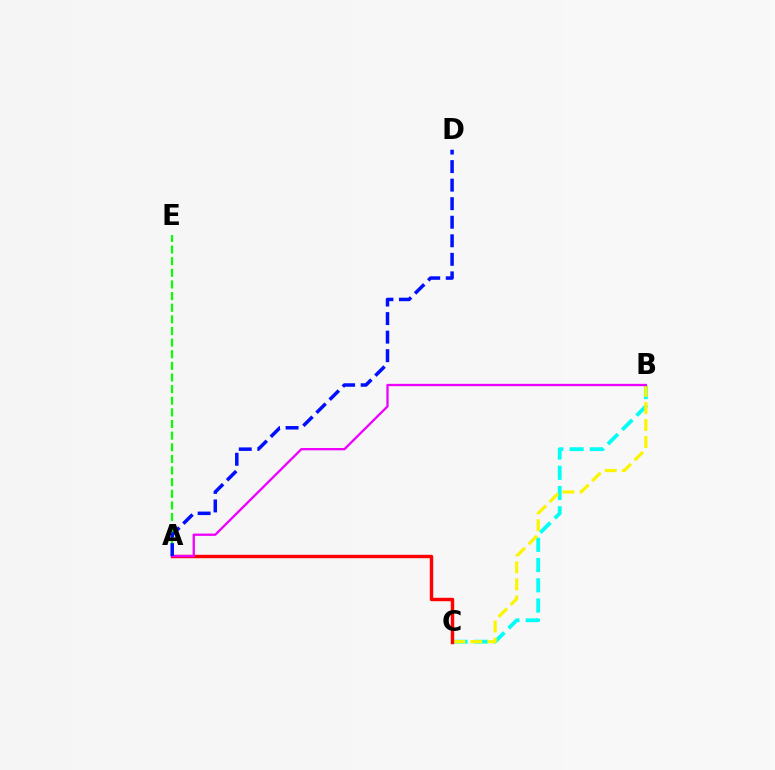{('A', 'E'): [{'color': '#08ff00', 'line_style': 'dashed', 'thickness': 1.58}], ('B', 'C'): [{'color': '#00fff6', 'line_style': 'dashed', 'thickness': 2.75}, {'color': '#fcf500', 'line_style': 'dashed', 'thickness': 2.31}], ('A', 'C'): [{'color': '#ff0000', 'line_style': 'solid', 'thickness': 2.46}], ('A', 'B'): [{'color': '#ee00ff', 'line_style': 'solid', 'thickness': 1.66}], ('A', 'D'): [{'color': '#0010ff', 'line_style': 'dashed', 'thickness': 2.52}]}